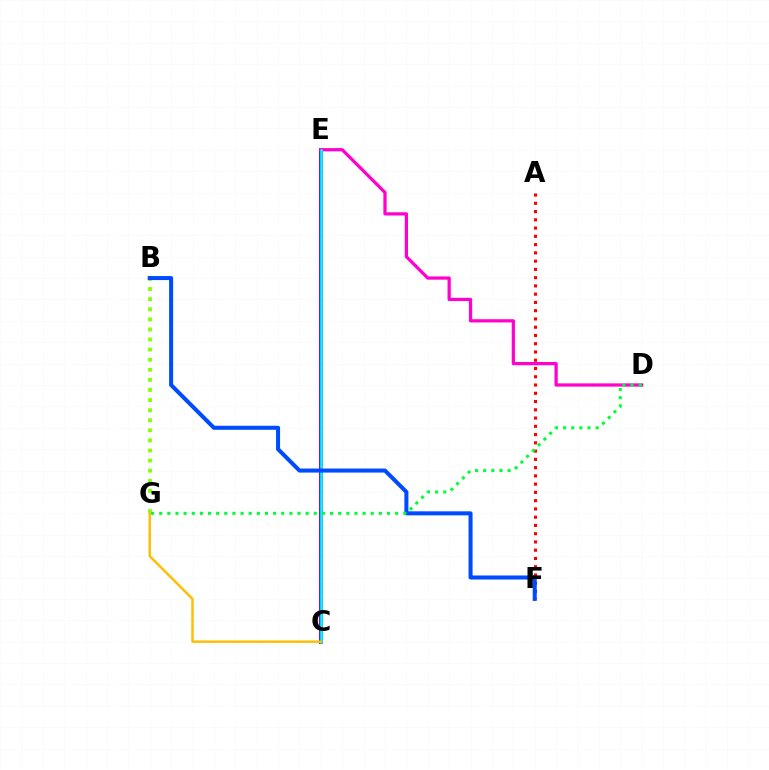{('C', 'E'): [{'color': '#7200ff', 'line_style': 'solid', 'thickness': 2.79}, {'color': '#00fff6', 'line_style': 'solid', 'thickness': 1.82}], ('B', 'G'): [{'color': '#84ff00', 'line_style': 'dotted', 'thickness': 2.74}], ('A', 'F'): [{'color': '#ff0000', 'line_style': 'dotted', 'thickness': 2.24}], ('D', 'E'): [{'color': '#ff00cf', 'line_style': 'solid', 'thickness': 2.33}], ('B', 'F'): [{'color': '#004bff', 'line_style': 'solid', 'thickness': 2.91}], ('C', 'G'): [{'color': '#ffbd00', 'line_style': 'solid', 'thickness': 1.75}], ('D', 'G'): [{'color': '#00ff39', 'line_style': 'dotted', 'thickness': 2.21}]}